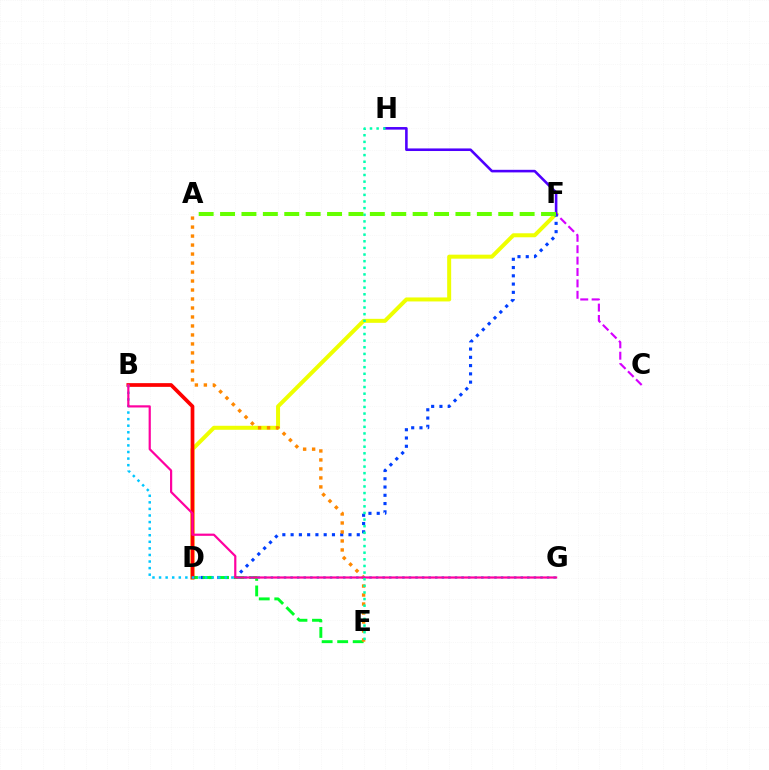{('D', 'F'): [{'color': '#eeff00', 'line_style': 'solid', 'thickness': 2.88}, {'color': '#003fff', 'line_style': 'dotted', 'thickness': 2.25}], ('C', 'F'): [{'color': '#d600ff', 'line_style': 'dashed', 'thickness': 1.55}], ('D', 'E'): [{'color': '#00ff27', 'line_style': 'dashed', 'thickness': 2.11}], ('B', 'D'): [{'color': '#ff0000', 'line_style': 'solid', 'thickness': 2.68}], ('A', 'E'): [{'color': '#ff8800', 'line_style': 'dotted', 'thickness': 2.44}], ('B', 'G'): [{'color': '#00c7ff', 'line_style': 'dotted', 'thickness': 1.79}, {'color': '#ff00a0', 'line_style': 'solid', 'thickness': 1.58}], ('F', 'H'): [{'color': '#4f00ff', 'line_style': 'solid', 'thickness': 1.86}], ('E', 'H'): [{'color': '#00ffaf', 'line_style': 'dotted', 'thickness': 1.8}], ('A', 'F'): [{'color': '#66ff00', 'line_style': 'dashed', 'thickness': 2.91}]}